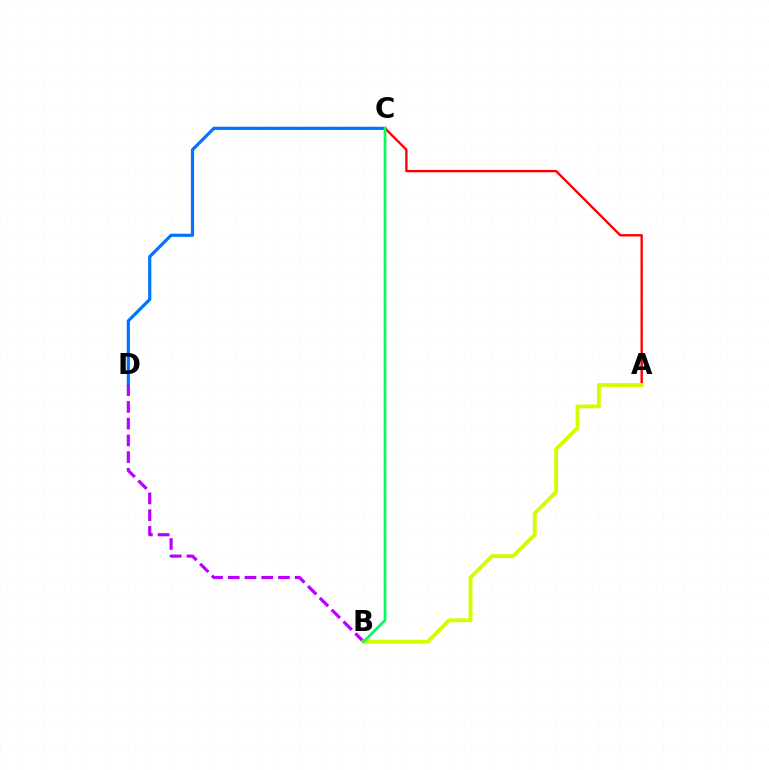{('C', 'D'): [{'color': '#0074ff', 'line_style': 'solid', 'thickness': 2.29}], ('A', 'C'): [{'color': '#ff0000', 'line_style': 'solid', 'thickness': 1.71}], ('B', 'D'): [{'color': '#b900ff', 'line_style': 'dashed', 'thickness': 2.27}], ('A', 'B'): [{'color': '#d1ff00', 'line_style': 'solid', 'thickness': 2.78}], ('B', 'C'): [{'color': '#00ff5c', 'line_style': 'solid', 'thickness': 1.96}]}